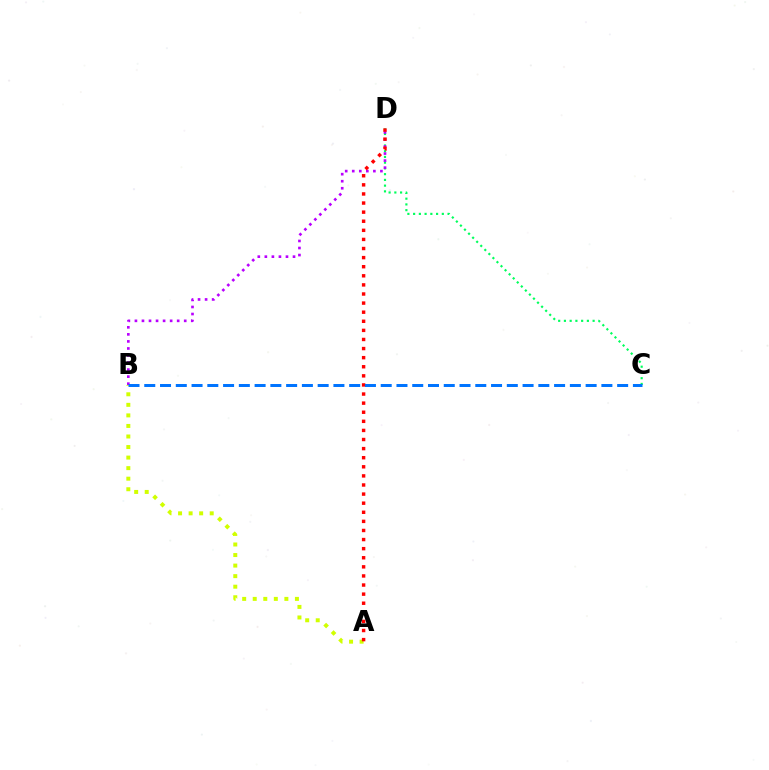{('C', 'D'): [{'color': '#00ff5c', 'line_style': 'dotted', 'thickness': 1.56}], ('B', 'D'): [{'color': '#b900ff', 'line_style': 'dotted', 'thickness': 1.91}], ('A', 'B'): [{'color': '#d1ff00', 'line_style': 'dotted', 'thickness': 2.87}], ('A', 'D'): [{'color': '#ff0000', 'line_style': 'dotted', 'thickness': 2.47}], ('B', 'C'): [{'color': '#0074ff', 'line_style': 'dashed', 'thickness': 2.14}]}